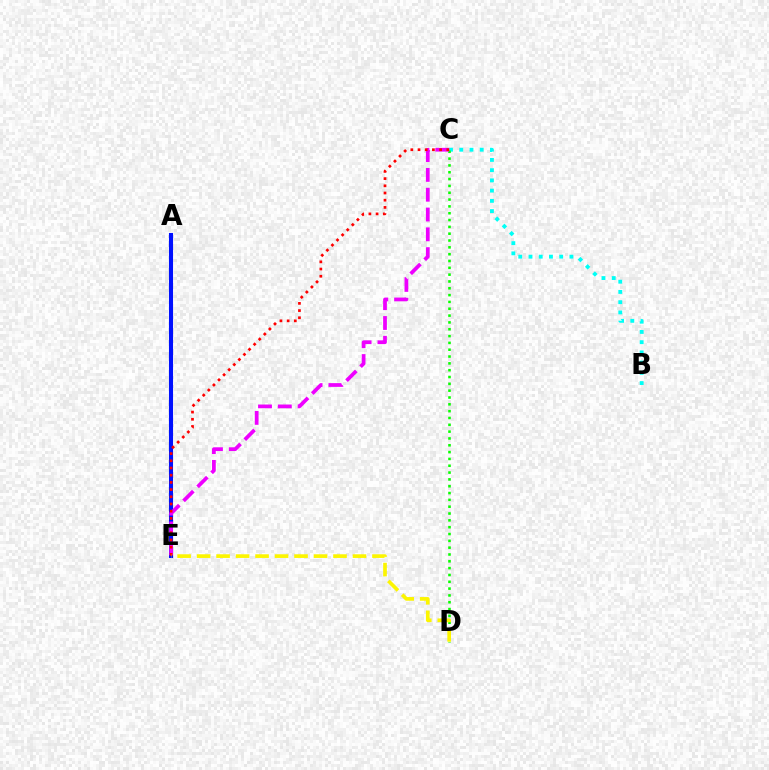{('B', 'C'): [{'color': '#00fff6', 'line_style': 'dotted', 'thickness': 2.78}], ('A', 'E'): [{'color': '#0010ff', 'line_style': 'solid', 'thickness': 2.94}], ('C', 'D'): [{'color': '#08ff00', 'line_style': 'dotted', 'thickness': 1.85}], ('C', 'E'): [{'color': '#ee00ff', 'line_style': 'dashed', 'thickness': 2.69}, {'color': '#ff0000', 'line_style': 'dotted', 'thickness': 1.96}], ('D', 'E'): [{'color': '#fcf500', 'line_style': 'dashed', 'thickness': 2.65}]}